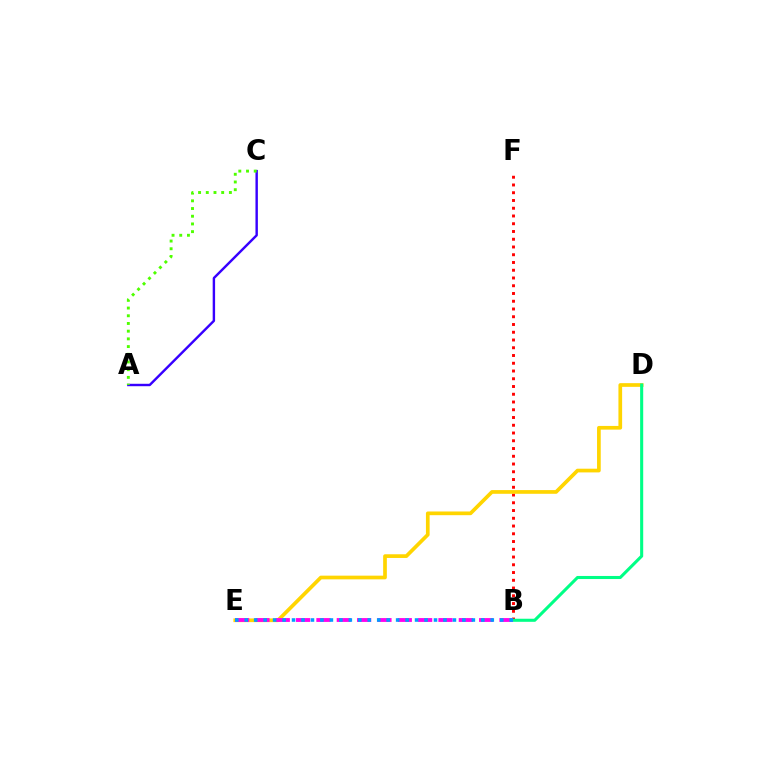{('B', 'F'): [{'color': '#ff0000', 'line_style': 'dotted', 'thickness': 2.11}], ('D', 'E'): [{'color': '#ffd500', 'line_style': 'solid', 'thickness': 2.66}], ('A', 'C'): [{'color': '#3700ff', 'line_style': 'solid', 'thickness': 1.74}, {'color': '#4fff00', 'line_style': 'dotted', 'thickness': 2.09}], ('B', 'D'): [{'color': '#00ff86', 'line_style': 'solid', 'thickness': 2.21}], ('B', 'E'): [{'color': '#ff00ed', 'line_style': 'dashed', 'thickness': 2.76}, {'color': '#009eff', 'line_style': 'dotted', 'thickness': 2.57}]}